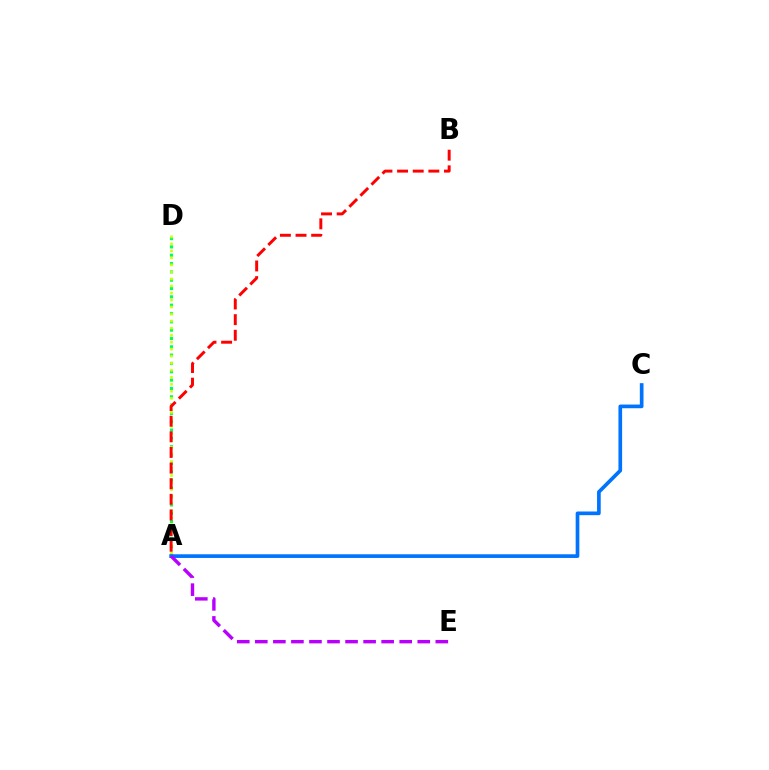{('A', 'D'): [{'color': '#00ff5c', 'line_style': 'dotted', 'thickness': 2.26}, {'color': '#d1ff00', 'line_style': 'dotted', 'thickness': 1.91}], ('A', 'B'): [{'color': '#ff0000', 'line_style': 'dashed', 'thickness': 2.12}], ('A', 'C'): [{'color': '#0074ff', 'line_style': 'solid', 'thickness': 2.64}], ('A', 'E'): [{'color': '#b900ff', 'line_style': 'dashed', 'thickness': 2.45}]}